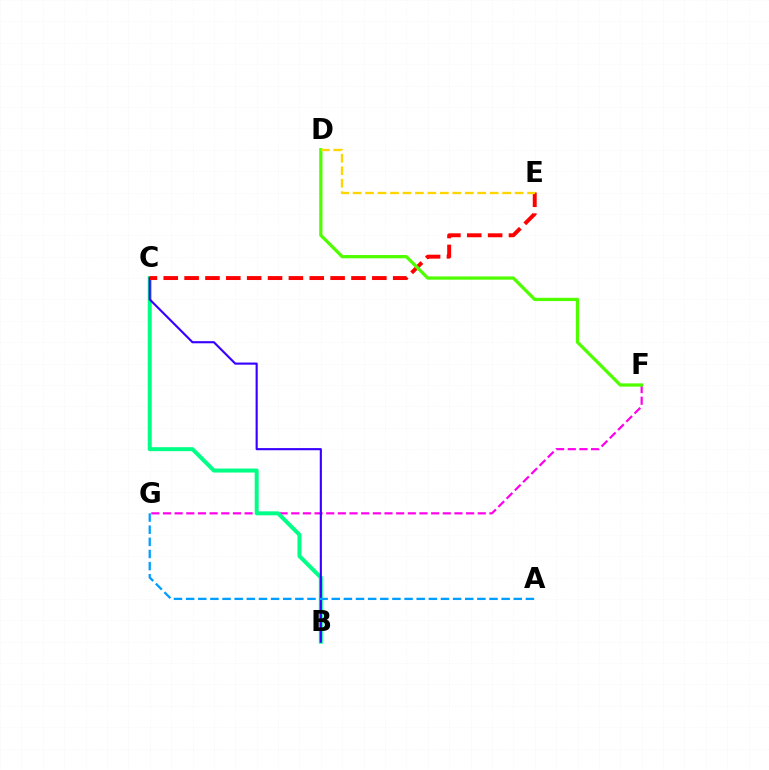{('F', 'G'): [{'color': '#ff00ed', 'line_style': 'dashed', 'thickness': 1.58}], ('B', 'C'): [{'color': '#00ff86', 'line_style': 'solid', 'thickness': 2.87}, {'color': '#3700ff', 'line_style': 'solid', 'thickness': 1.53}], ('C', 'E'): [{'color': '#ff0000', 'line_style': 'dashed', 'thickness': 2.83}], ('D', 'F'): [{'color': '#4fff00', 'line_style': 'solid', 'thickness': 2.35}], ('A', 'G'): [{'color': '#009eff', 'line_style': 'dashed', 'thickness': 1.65}], ('D', 'E'): [{'color': '#ffd500', 'line_style': 'dashed', 'thickness': 1.69}]}